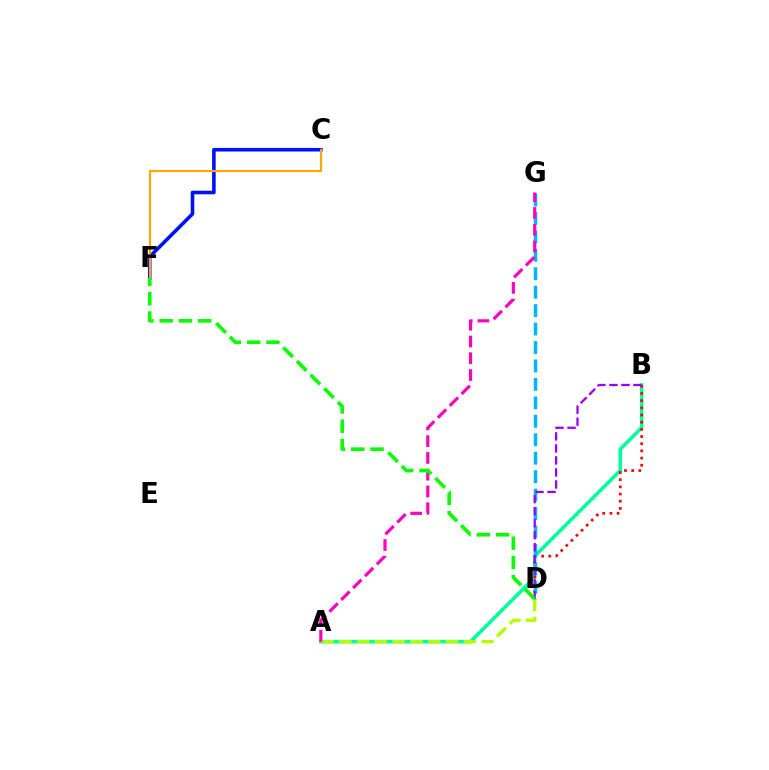{('A', 'B'): [{'color': '#00ff9d', 'line_style': 'solid', 'thickness': 2.57}], ('A', 'D'): [{'color': '#b3ff00', 'line_style': 'dashed', 'thickness': 2.42}], ('B', 'D'): [{'color': '#ff0000', 'line_style': 'dotted', 'thickness': 1.95}, {'color': '#9b00ff', 'line_style': 'dashed', 'thickness': 1.63}], ('D', 'G'): [{'color': '#00b5ff', 'line_style': 'dashed', 'thickness': 2.51}], ('A', 'G'): [{'color': '#ff00bd', 'line_style': 'dashed', 'thickness': 2.28}], ('C', 'F'): [{'color': '#0010ff', 'line_style': 'solid', 'thickness': 2.57}, {'color': '#ffa500', 'line_style': 'solid', 'thickness': 1.56}], ('D', 'F'): [{'color': '#08ff00', 'line_style': 'dashed', 'thickness': 2.62}]}